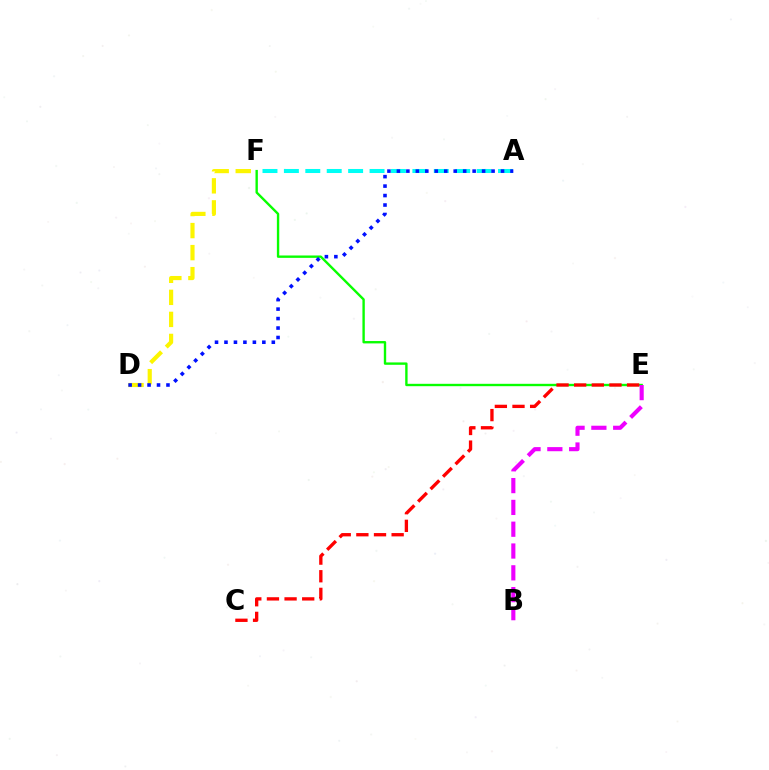{('E', 'F'): [{'color': '#08ff00', 'line_style': 'solid', 'thickness': 1.71}], ('C', 'E'): [{'color': '#ff0000', 'line_style': 'dashed', 'thickness': 2.4}], ('A', 'F'): [{'color': '#00fff6', 'line_style': 'dashed', 'thickness': 2.91}], ('D', 'F'): [{'color': '#fcf500', 'line_style': 'dashed', 'thickness': 2.99}], ('B', 'E'): [{'color': '#ee00ff', 'line_style': 'dashed', 'thickness': 2.96}], ('A', 'D'): [{'color': '#0010ff', 'line_style': 'dotted', 'thickness': 2.57}]}